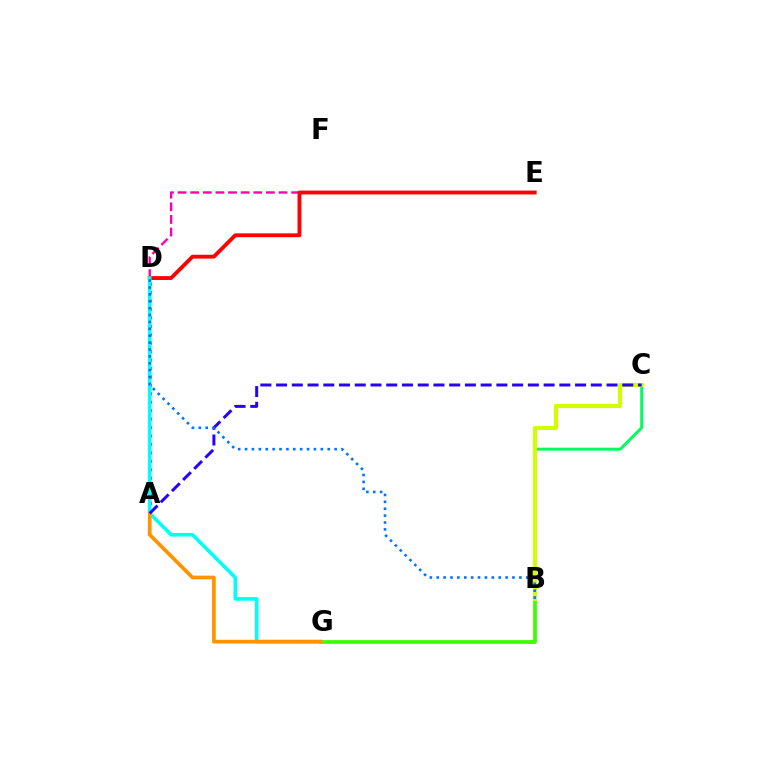{('D', 'E'): [{'color': '#ff00ac', 'line_style': 'dashed', 'thickness': 1.71}, {'color': '#ff0000', 'line_style': 'solid', 'thickness': 2.77}], ('B', 'G'): [{'color': '#3dff00', 'line_style': 'solid', 'thickness': 2.71}], ('A', 'D'): [{'color': '#b900ff', 'line_style': 'dotted', 'thickness': 2.29}], ('B', 'C'): [{'color': '#00ff5c', 'line_style': 'solid', 'thickness': 2.13}, {'color': '#d1ff00', 'line_style': 'solid', 'thickness': 2.98}], ('D', 'G'): [{'color': '#00fff6', 'line_style': 'solid', 'thickness': 2.59}], ('A', 'G'): [{'color': '#ff9400', 'line_style': 'solid', 'thickness': 2.68}], ('A', 'C'): [{'color': '#2500ff', 'line_style': 'dashed', 'thickness': 2.14}], ('B', 'D'): [{'color': '#0074ff', 'line_style': 'dotted', 'thickness': 1.87}]}